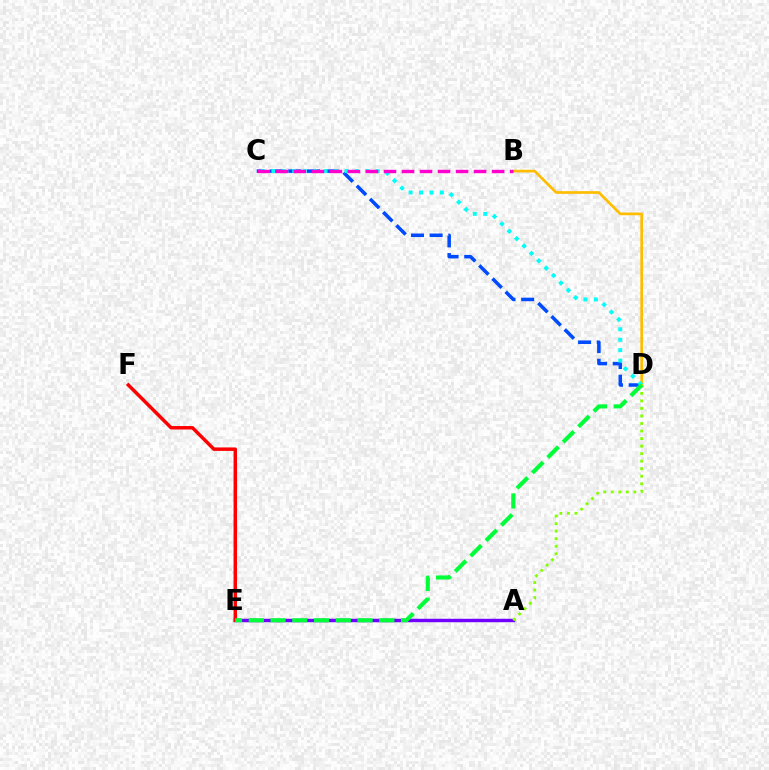{('B', 'D'): [{'color': '#ffbd00', 'line_style': 'solid', 'thickness': 1.94}], ('C', 'D'): [{'color': '#004bff', 'line_style': 'dashed', 'thickness': 2.54}, {'color': '#00fff6', 'line_style': 'dotted', 'thickness': 2.83}], ('A', 'E'): [{'color': '#7200ff', 'line_style': 'solid', 'thickness': 2.49}], ('E', 'F'): [{'color': '#ff0000', 'line_style': 'solid', 'thickness': 2.49}], ('A', 'D'): [{'color': '#84ff00', 'line_style': 'dotted', 'thickness': 2.05}], ('B', 'C'): [{'color': '#ff00cf', 'line_style': 'dashed', 'thickness': 2.45}], ('D', 'E'): [{'color': '#00ff39', 'line_style': 'dashed', 'thickness': 2.95}]}